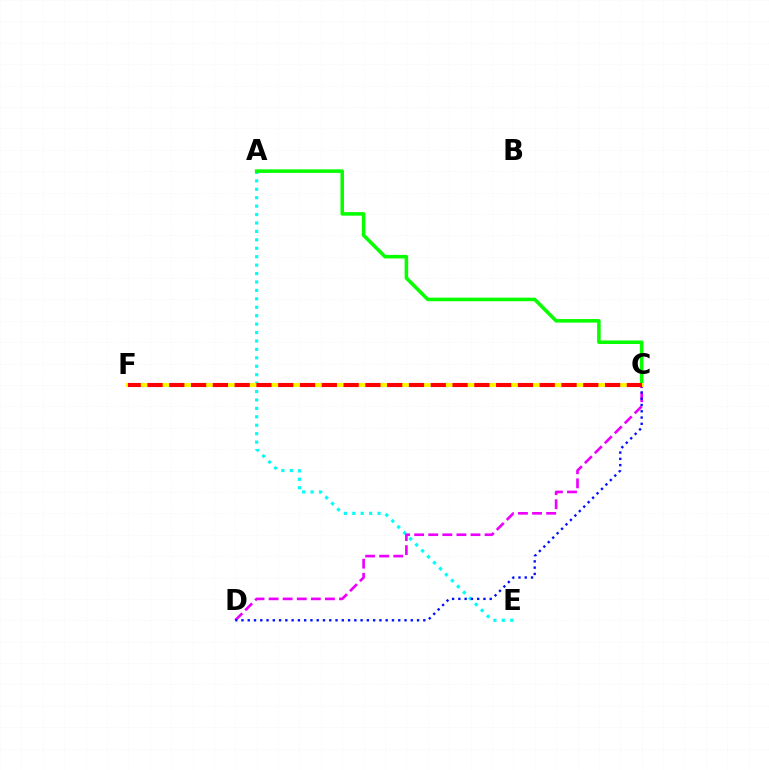{('A', 'E'): [{'color': '#00fff6', 'line_style': 'dotted', 'thickness': 2.29}], ('C', 'D'): [{'color': '#ee00ff', 'line_style': 'dashed', 'thickness': 1.91}, {'color': '#0010ff', 'line_style': 'dotted', 'thickness': 1.7}], ('A', 'C'): [{'color': '#08ff00', 'line_style': 'solid', 'thickness': 2.56}], ('C', 'F'): [{'color': '#fcf500', 'line_style': 'solid', 'thickness': 2.84}, {'color': '#ff0000', 'line_style': 'dashed', 'thickness': 2.96}]}